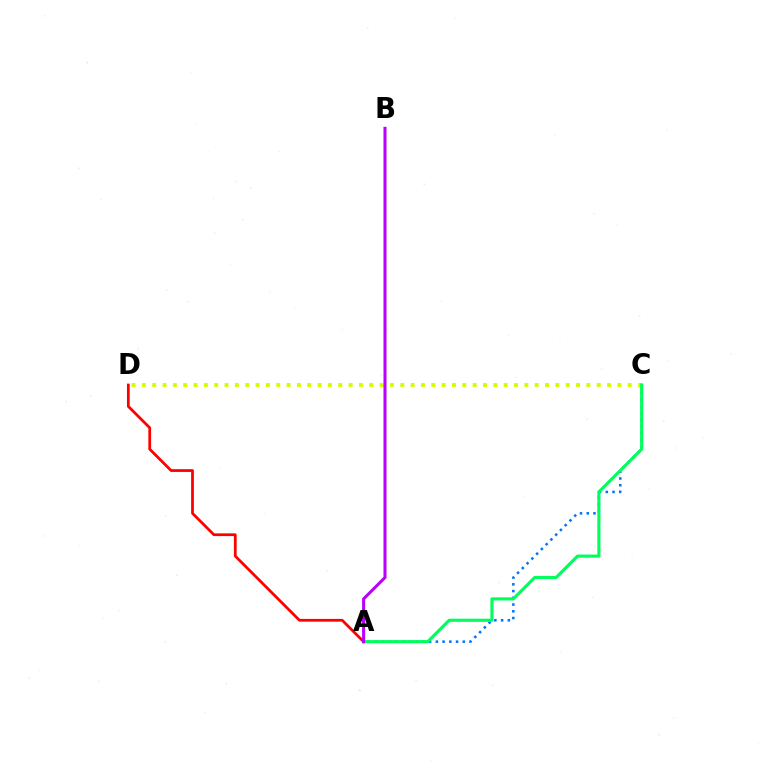{('A', 'C'): [{'color': '#0074ff', 'line_style': 'dotted', 'thickness': 1.83}, {'color': '#00ff5c', 'line_style': 'solid', 'thickness': 2.25}], ('A', 'D'): [{'color': '#ff0000', 'line_style': 'solid', 'thickness': 1.99}], ('C', 'D'): [{'color': '#d1ff00', 'line_style': 'dotted', 'thickness': 2.81}], ('A', 'B'): [{'color': '#b900ff', 'line_style': 'solid', 'thickness': 2.19}]}